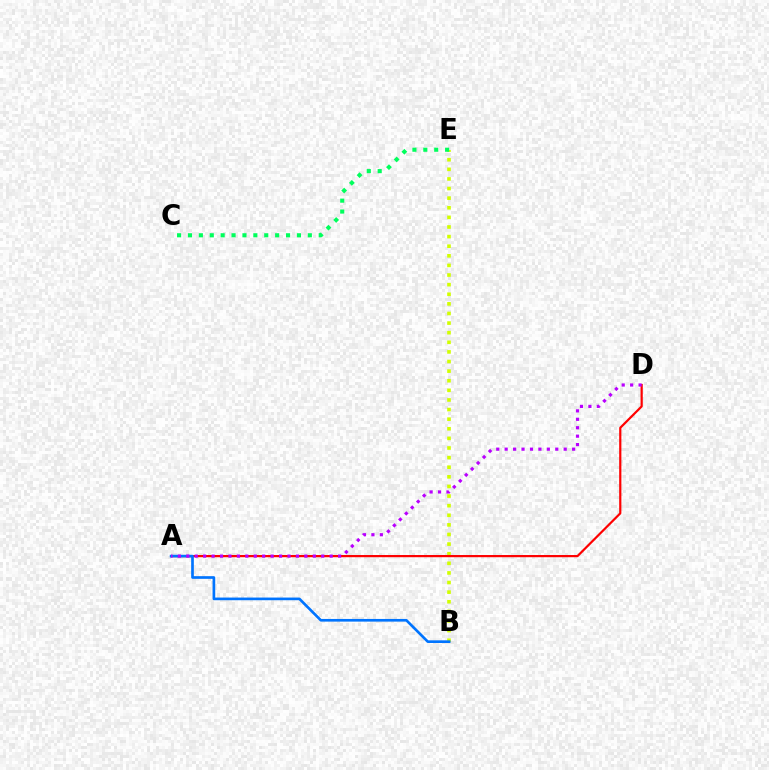{('B', 'E'): [{'color': '#d1ff00', 'line_style': 'dotted', 'thickness': 2.61}], ('A', 'D'): [{'color': '#ff0000', 'line_style': 'solid', 'thickness': 1.58}, {'color': '#b900ff', 'line_style': 'dotted', 'thickness': 2.29}], ('A', 'B'): [{'color': '#0074ff', 'line_style': 'solid', 'thickness': 1.92}], ('C', 'E'): [{'color': '#00ff5c', 'line_style': 'dotted', 'thickness': 2.96}]}